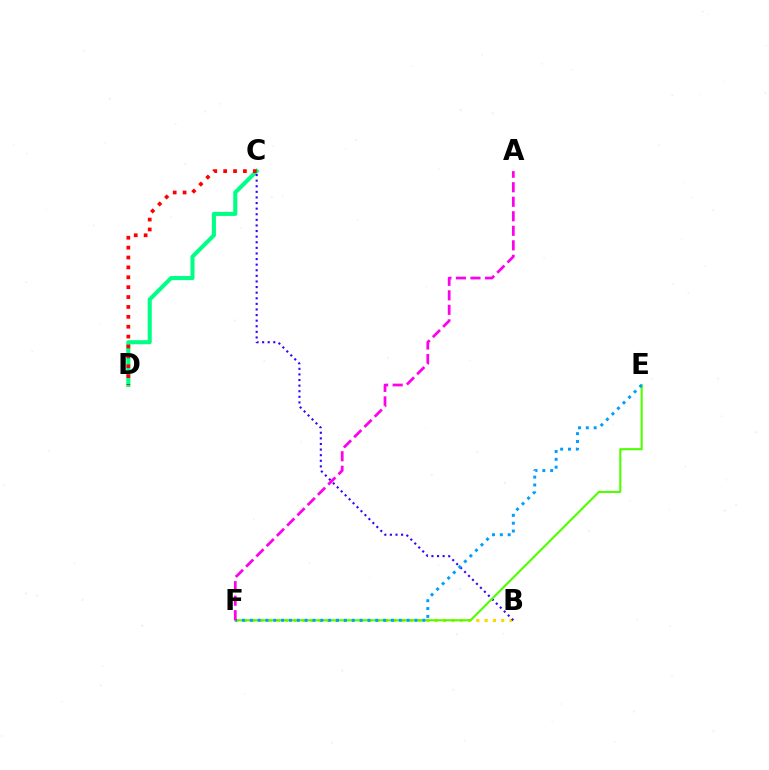{('B', 'F'): [{'color': '#ffd500', 'line_style': 'dotted', 'thickness': 2.26}], ('C', 'D'): [{'color': '#00ff86', 'line_style': 'solid', 'thickness': 2.93}, {'color': '#ff0000', 'line_style': 'dotted', 'thickness': 2.69}], ('B', 'C'): [{'color': '#3700ff', 'line_style': 'dotted', 'thickness': 1.52}], ('E', 'F'): [{'color': '#4fff00', 'line_style': 'solid', 'thickness': 1.51}, {'color': '#009eff', 'line_style': 'dotted', 'thickness': 2.13}], ('A', 'F'): [{'color': '#ff00ed', 'line_style': 'dashed', 'thickness': 1.97}]}